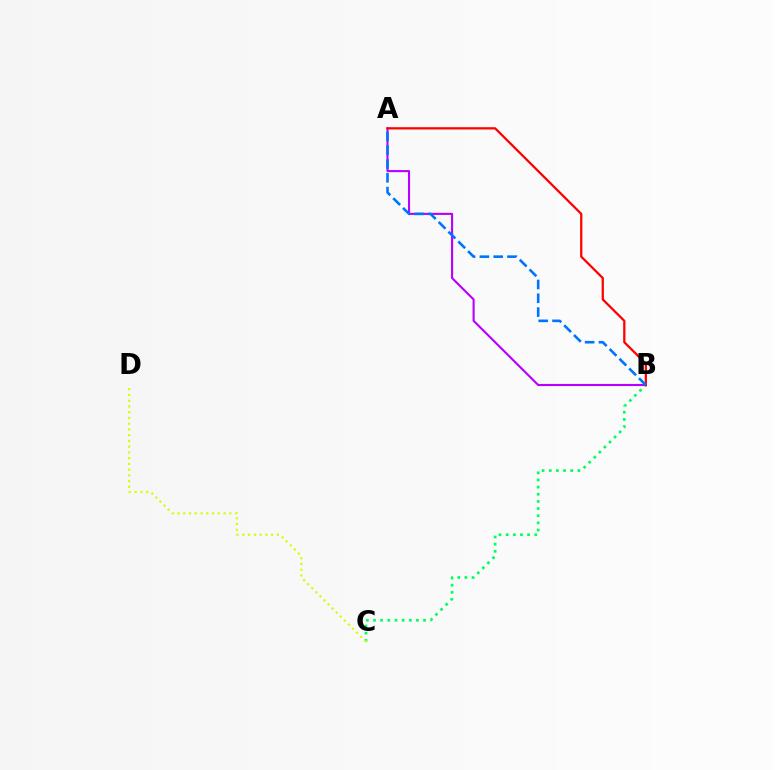{('B', 'C'): [{'color': '#00ff5c', 'line_style': 'dotted', 'thickness': 1.94}], ('A', 'B'): [{'color': '#b900ff', 'line_style': 'solid', 'thickness': 1.52}, {'color': '#ff0000', 'line_style': 'solid', 'thickness': 1.63}, {'color': '#0074ff', 'line_style': 'dashed', 'thickness': 1.88}], ('C', 'D'): [{'color': '#d1ff00', 'line_style': 'dotted', 'thickness': 1.56}]}